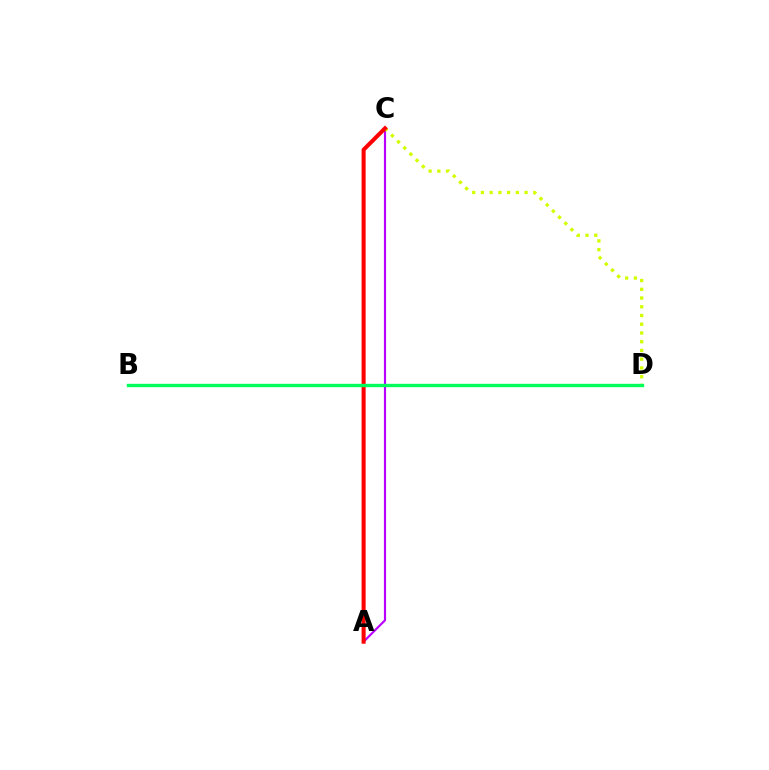{('A', 'C'): [{'color': '#b900ff', 'line_style': 'solid', 'thickness': 1.55}, {'color': '#ff0000', 'line_style': 'solid', 'thickness': 2.91}], ('B', 'D'): [{'color': '#0074ff', 'line_style': 'dashed', 'thickness': 2.12}, {'color': '#00ff5c', 'line_style': 'solid', 'thickness': 2.42}], ('C', 'D'): [{'color': '#d1ff00', 'line_style': 'dotted', 'thickness': 2.37}]}